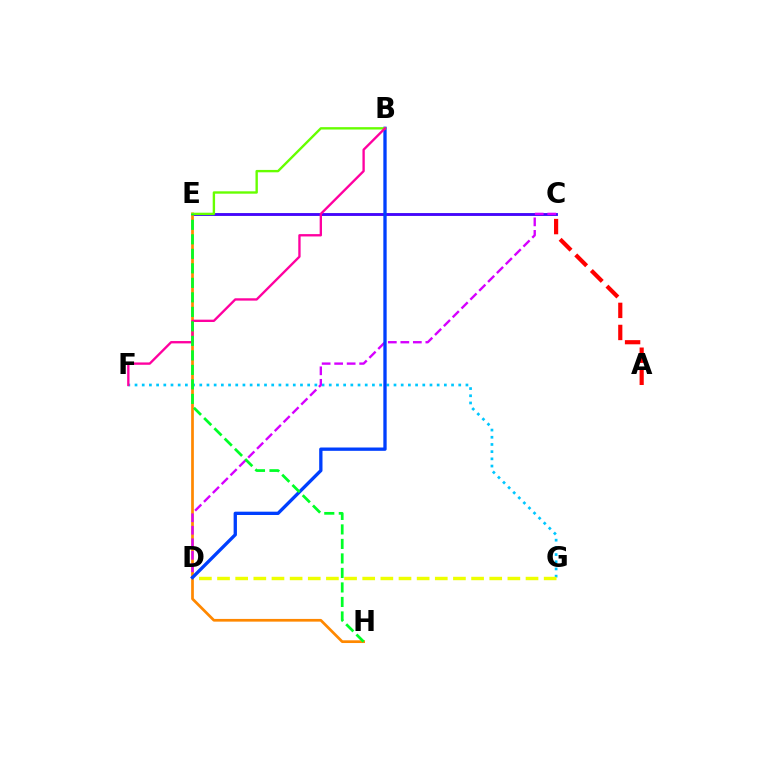{('C', 'E'): [{'color': '#00ffaf', 'line_style': 'solid', 'thickness': 1.98}, {'color': '#4f00ff', 'line_style': 'solid', 'thickness': 2.0}], ('F', 'G'): [{'color': '#00c7ff', 'line_style': 'dotted', 'thickness': 1.95}], ('E', 'H'): [{'color': '#ff8800', 'line_style': 'solid', 'thickness': 1.96}, {'color': '#00ff27', 'line_style': 'dashed', 'thickness': 1.97}], ('A', 'C'): [{'color': '#ff0000', 'line_style': 'dashed', 'thickness': 3.0}], ('C', 'D'): [{'color': '#d600ff', 'line_style': 'dashed', 'thickness': 1.7}], ('D', 'G'): [{'color': '#eeff00', 'line_style': 'dashed', 'thickness': 2.47}], ('B', 'D'): [{'color': '#003fff', 'line_style': 'solid', 'thickness': 2.39}], ('B', 'E'): [{'color': '#66ff00', 'line_style': 'solid', 'thickness': 1.71}], ('B', 'F'): [{'color': '#ff00a0', 'line_style': 'solid', 'thickness': 1.69}]}